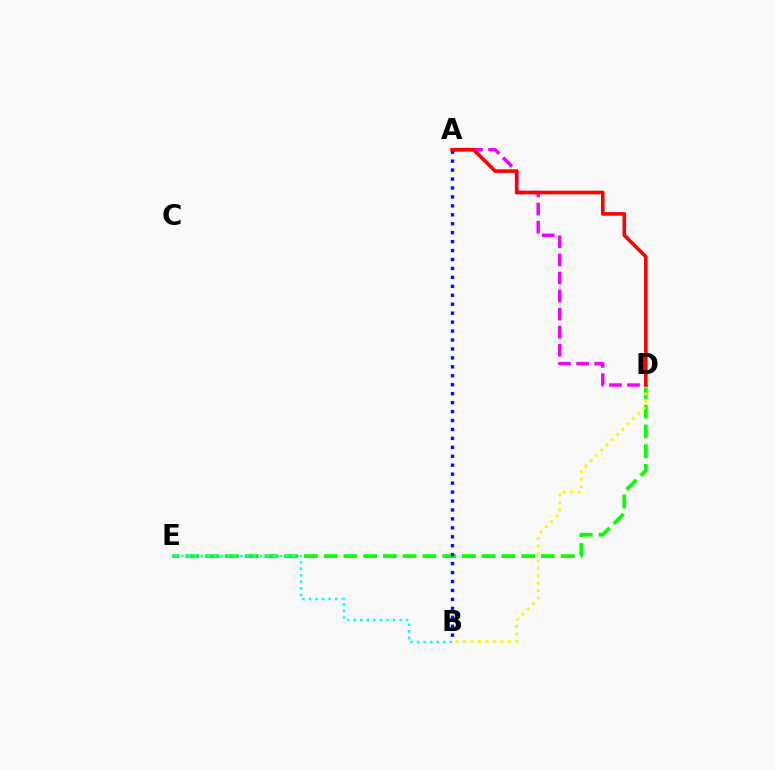{('A', 'D'): [{'color': '#ee00ff', 'line_style': 'dashed', 'thickness': 2.46}, {'color': '#ff0000', 'line_style': 'solid', 'thickness': 2.59}], ('D', 'E'): [{'color': '#08ff00', 'line_style': 'dashed', 'thickness': 2.68}], ('B', 'D'): [{'color': '#fcf500', 'line_style': 'dotted', 'thickness': 2.03}], ('B', 'E'): [{'color': '#00fff6', 'line_style': 'dotted', 'thickness': 1.78}], ('A', 'B'): [{'color': '#0010ff', 'line_style': 'dotted', 'thickness': 2.43}]}